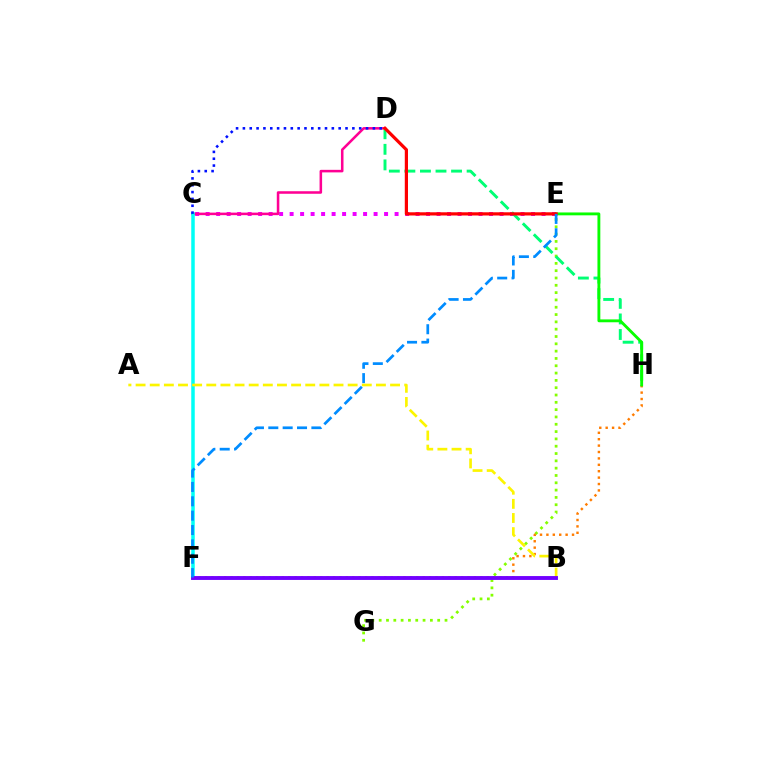{('E', 'G'): [{'color': '#84ff00', 'line_style': 'dotted', 'thickness': 1.99}], ('F', 'H'): [{'color': '#ff7c00', 'line_style': 'dotted', 'thickness': 1.74}], ('C', 'E'): [{'color': '#ee00ff', 'line_style': 'dotted', 'thickness': 2.85}], ('C', 'D'): [{'color': '#ff0094', 'line_style': 'solid', 'thickness': 1.84}, {'color': '#0010ff', 'line_style': 'dotted', 'thickness': 1.86}], ('D', 'H'): [{'color': '#00ff74', 'line_style': 'dashed', 'thickness': 2.11}], ('E', 'H'): [{'color': '#08ff00', 'line_style': 'solid', 'thickness': 2.06}], ('C', 'F'): [{'color': '#00fff6', 'line_style': 'solid', 'thickness': 2.52}], ('A', 'B'): [{'color': '#fcf500', 'line_style': 'dashed', 'thickness': 1.92}], ('D', 'E'): [{'color': '#ff0000', 'line_style': 'solid', 'thickness': 2.31}], ('B', 'F'): [{'color': '#7200ff', 'line_style': 'solid', 'thickness': 2.79}], ('E', 'F'): [{'color': '#008cff', 'line_style': 'dashed', 'thickness': 1.95}]}